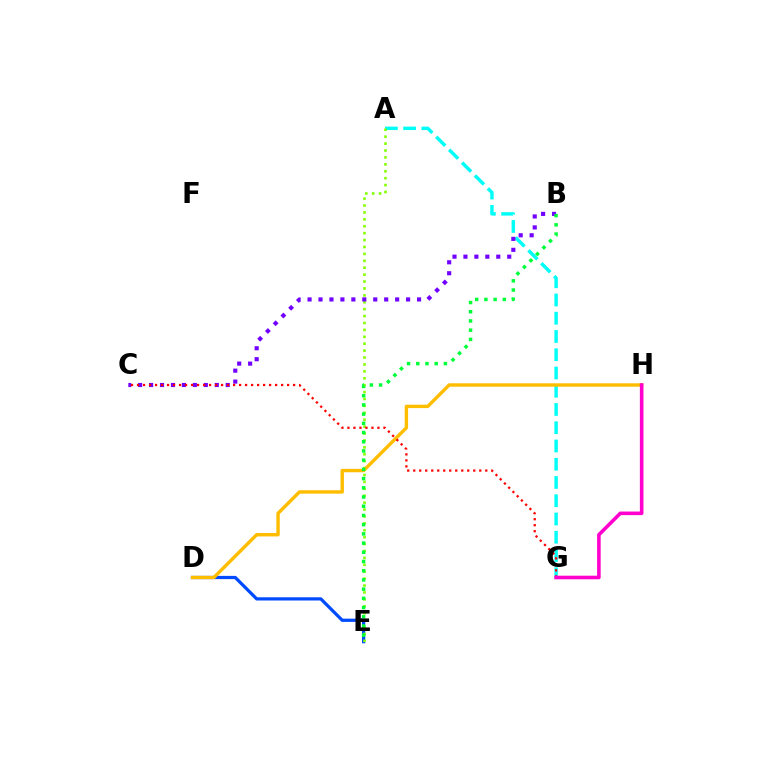{('D', 'E'): [{'color': '#004bff', 'line_style': 'solid', 'thickness': 2.33}], ('A', 'G'): [{'color': '#00fff6', 'line_style': 'dashed', 'thickness': 2.48}], ('A', 'E'): [{'color': '#84ff00', 'line_style': 'dotted', 'thickness': 1.88}], ('D', 'H'): [{'color': '#ffbd00', 'line_style': 'solid', 'thickness': 2.45}], ('B', 'C'): [{'color': '#7200ff', 'line_style': 'dotted', 'thickness': 2.97}], ('C', 'G'): [{'color': '#ff0000', 'line_style': 'dotted', 'thickness': 1.63}], ('B', 'E'): [{'color': '#00ff39', 'line_style': 'dotted', 'thickness': 2.5}], ('G', 'H'): [{'color': '#ff00cf', 'line_style': 'solid', 'thickness': 2.58}]}